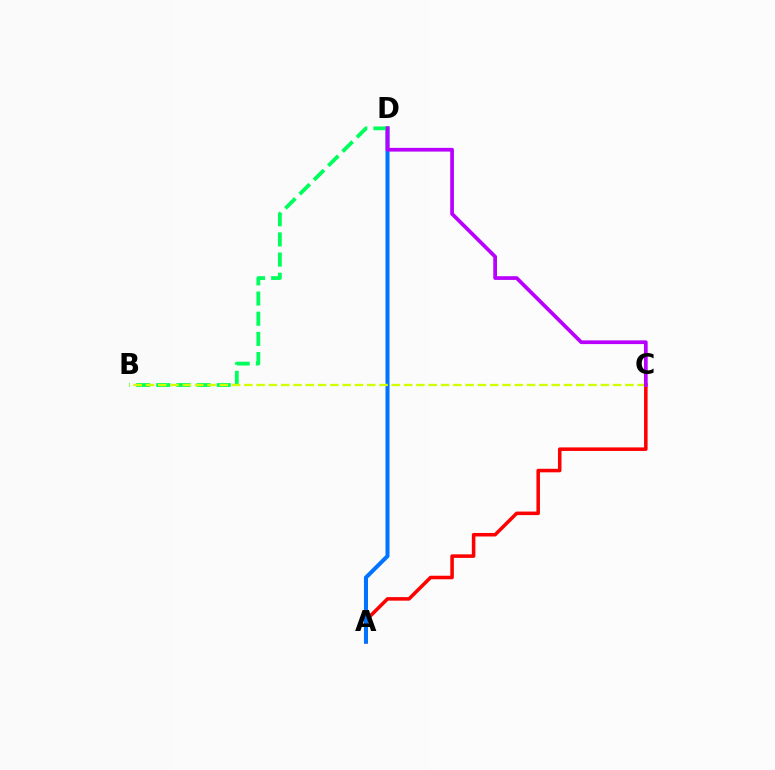{('A', 'C'): [{'color': '#ff0000', 'line_style': 'solid', 'thickness': 2.55}], ('A', 'D'): [{'color': '#0074ff', 'line_style': 'solid', 'thickness': 2.91}], ('B', 'D'): [{'color': '#00ff5c', 'line_style': 'dashed', 'thickness': 2.74}], ('B', 'C'): [{'color': '#d1ff00', 'line_style': 'dashed', 'thickness': 1.67}], ('C', 'D'): [{'color': '#b900ff', 'line_style': 'solid', 'thickness': 2.68}]}